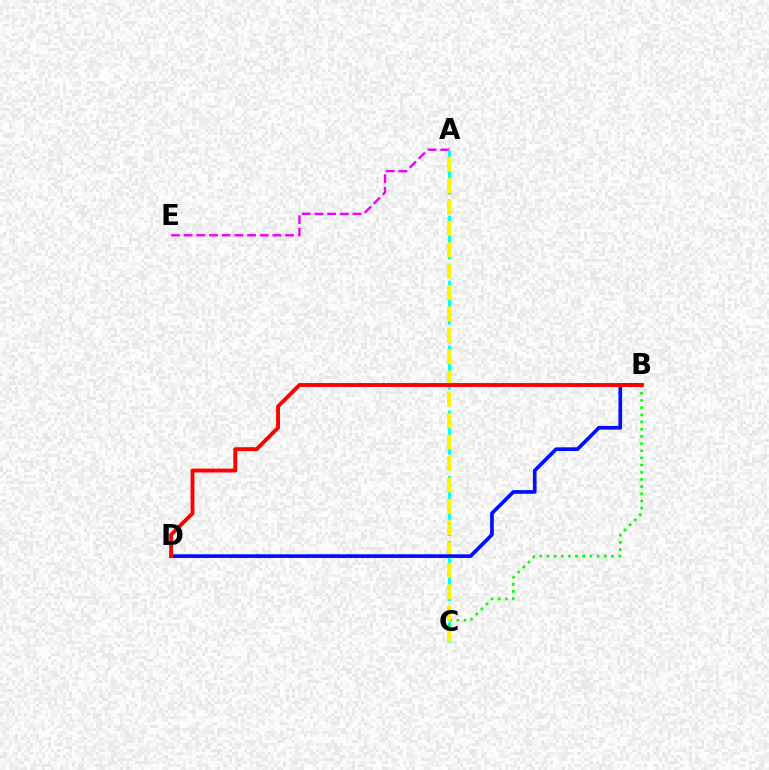{('A', 'C'): [{'color': '#00fff6', 'line_style': 'dashed', 'thickness': 2.21}, {'color': '#fcf500', 'line_style': 'dashed', 'thickness': 2.9}], ('B', 'C'): [{'color': '#08ff00', 'line_style': 'dotted', 'thickness': 1.95}], ('A', 'E'): [{'color': '#ee00ff', 'line_style': 'dashed', 'thickness': 1.72}], ('B', 'D'): [{'color': '#0010ff', 'line_style': 'solid', 'thickness': 2.65}, {'color': '#ff0000', 'line_style': 'solid', 'thickness': 2.79}]}